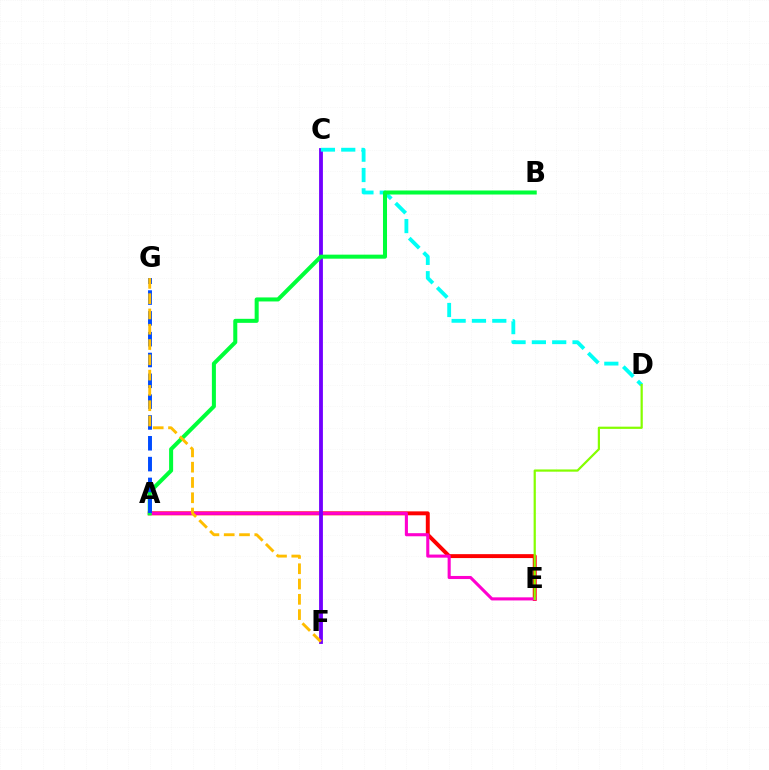{('A', 'E'): [{'color': '#ff0000', 'line_style': 'solid', 'thickness': 2.83}, {'color': '#ff00cf', 'line_style': 'solid', 'thickness': 2.23}], ('C', 'F'): [{'color': '#7200ff', 'line_style': 'solid', 'thickness': 2.75}], ('C', 'D'): [{'color': '#00fff6', 'line_style': 'dashed', 'thickness': 2.76}], ('A', 'B'): [{'color': '#00ff39', 'line_style': 'solid', 'thickness': 2.9}], ('A', 'G'): [{'color': '#004bff', 'line_style': 'dashed', 'thickness': 2.83}], ('F', 'G'): [{'color': '#ffbd00', 'line_style': 'dashed', 'thickness': 2.08}], ('D', 'E'): [{'color': '#84ff00', 'line_style': 'solid', 'thickness': 1.6}]}